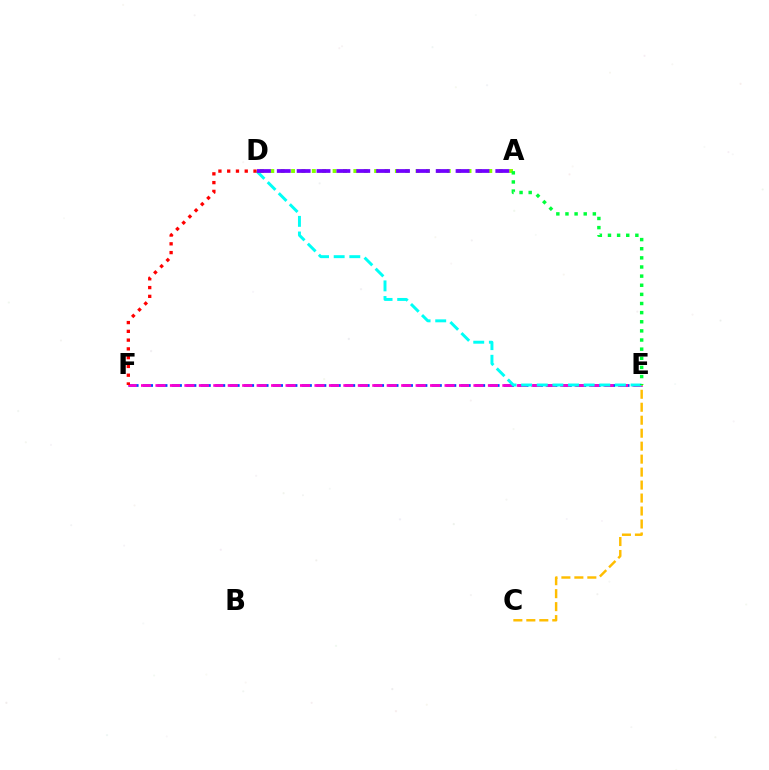{('E', 'F'): [{'color': '#004bff', 'line_style': 'dashed', 'thickness': 1.96}, {'color': '#ff00cf', 'line_style': 'dashed', 'thickness': 1.96}], ('C', 'E'): [{'color': '#ffbd00', 'line_style': 'dashed', 'thickness': 1.76}], ('D', 'E'): [{'color': '#00fff6', 'line_style': 'dashed', 'thickness': 2.12}], ('A', 'D'): [{'color': '#84ff00', 'line_style': 'dotted', 'thickness': 2.82}, {'color': '#7200ff', 'line_style': 'dashed', 'thickness': 2.7}], ('D', 'F'): [{'color': '#ff0000', 'line_style': 'dotted', 'thickness': 2.38}], ('A', 'E'): [{'color': '#00ff39', 'line_style': 'dotted', 'thickness': 2.48}]}